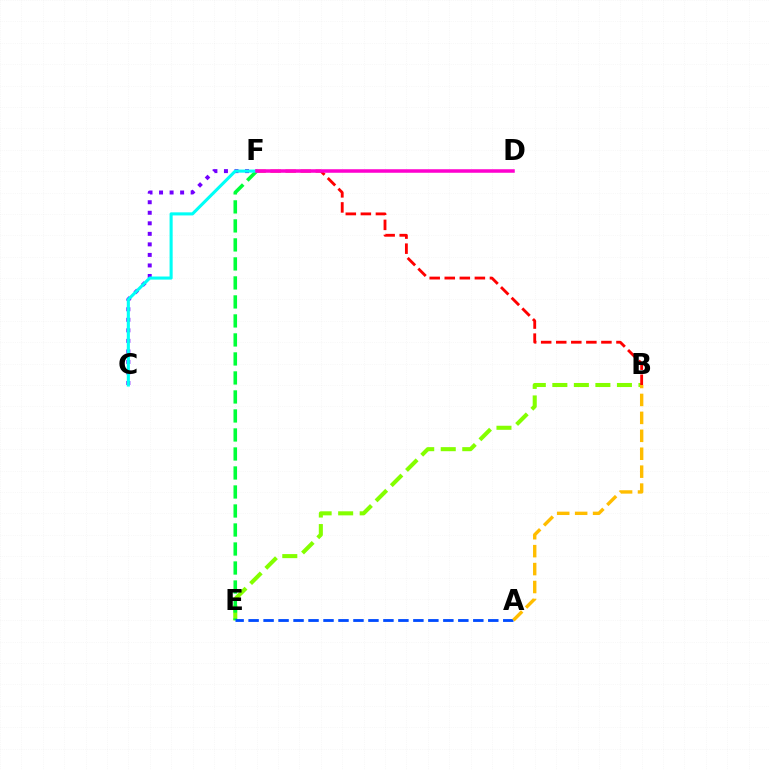{('B', 'E'): [{'color': '#84ff00', 'line_style': 'dashed', 'thickness': 2.92}], ('C', 'F'): [{'color': '#7200ff', 'line_style': 'dotted', 'thickness': 2.86}, {'color': '#00fff6', 'line_style': 'solid', 'thickness': 2.22}], ('E', 'F'): [{'color': '#00ff39', 'line_style': 'dashed', 'thickness': 2.58}], ('B', 'F'): [{'color': '#ff0000', 'line_style': 'dashed', 'thickness': 2.05}], ('A', 'E'): [{'color': '#004bff', 'line_style': 'dashed', 'thickness': 2.04}], ('A', 'B'): [{'color': '#ffbd00', 'line_style': 'dashed', 'thickness': 2.44}], ('D', 'F'): [{'color': '#ff00cf', 'line_style': 'solid', 'thickness': 2.54}]}